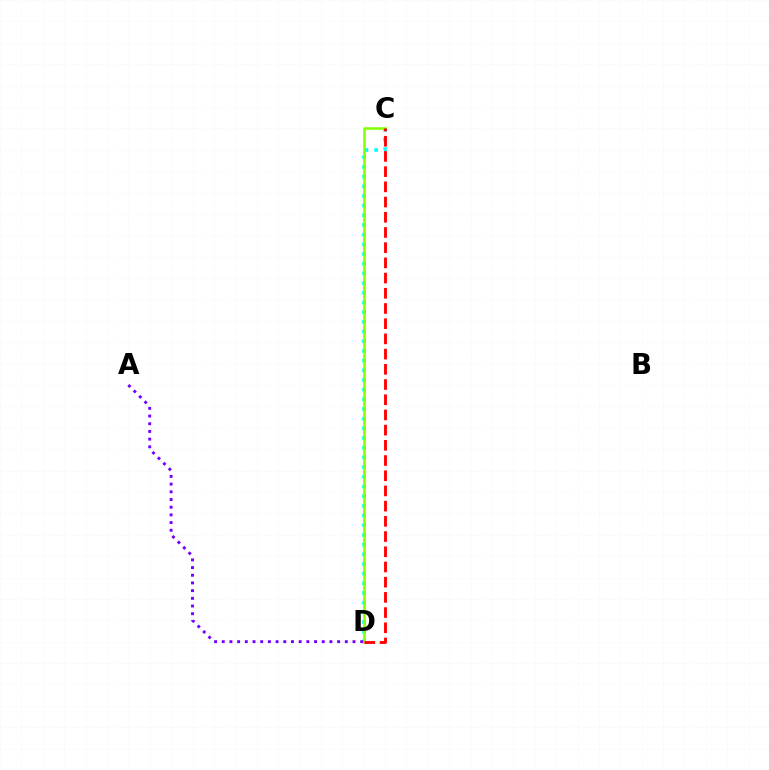{('C', 'D'): [{'color': '#00fff6', 'line_style': 'dotted', 'thickness': 2.63}, {'color': '#84ff00', 'line_style': 'solid', 'thickness': 1.83}, {'color': '#ff0000', 'line_style': 'dashed', 'thickness': 2.07}], ('A', 'D'): [{'color': '#7200ff', 'line_style': 'dotted', 'thickness': 2.09}]}